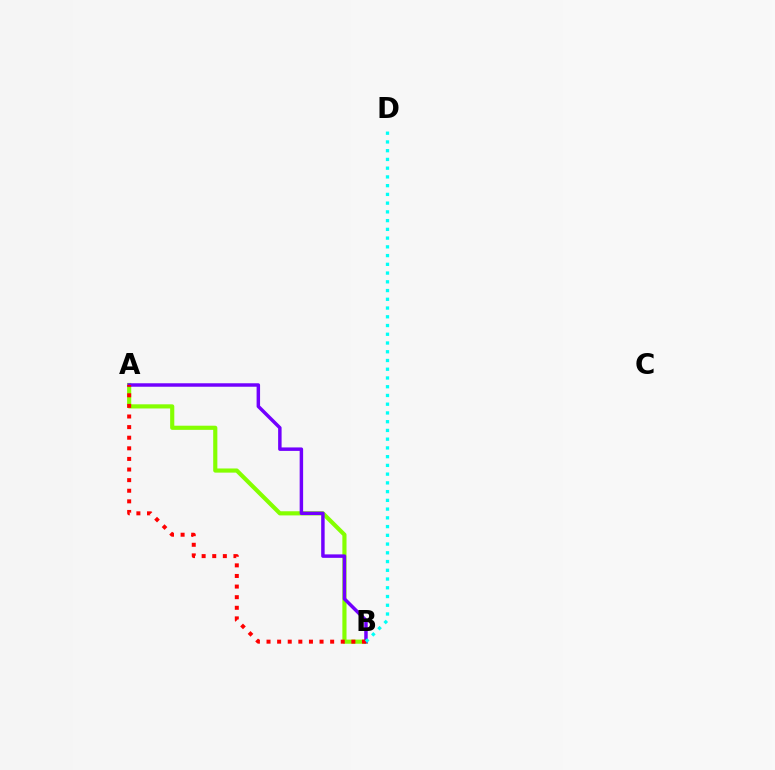{('A', 'B'): [{'color': '#84ff00', 'line_style': 'solid', 'thickness': 2.99}, {'color': '#7200ff', 'line_style': 'solid', 'thickness': 2.5}, {'color': '#ff0000', 'line_style': 'dotted', 'thickness': 2.88}], ('B', 'D'): [{'color': '#00fff6', 'line_style': 'dotted', 'thickness': 2.38}]}